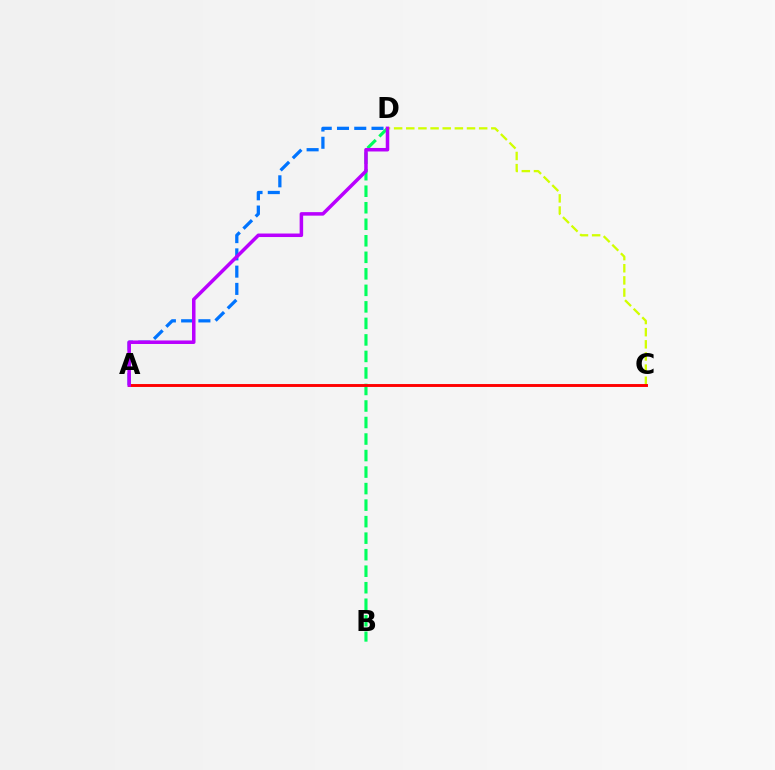{('B', 'D'): [{'color': '#00ff5c', 'line_style': 'dashed', 'thickness': 2.24}], ('A', 'D'): [{'color': '#0074ff', 'line_style': 'dashed', 'thickness': 2.34}, {'color': '#b900ff', 'line_style': 'solid', 'thickness': 2.53}], ('C', 'D'): [{'color': '#d1ff00', 'line_style': 'dashed', 'thickness': 1.65}], ('A', 'C'): [{'color': '#ff0000', 'line_style': 'solid', 'thickness': 2.09}]}